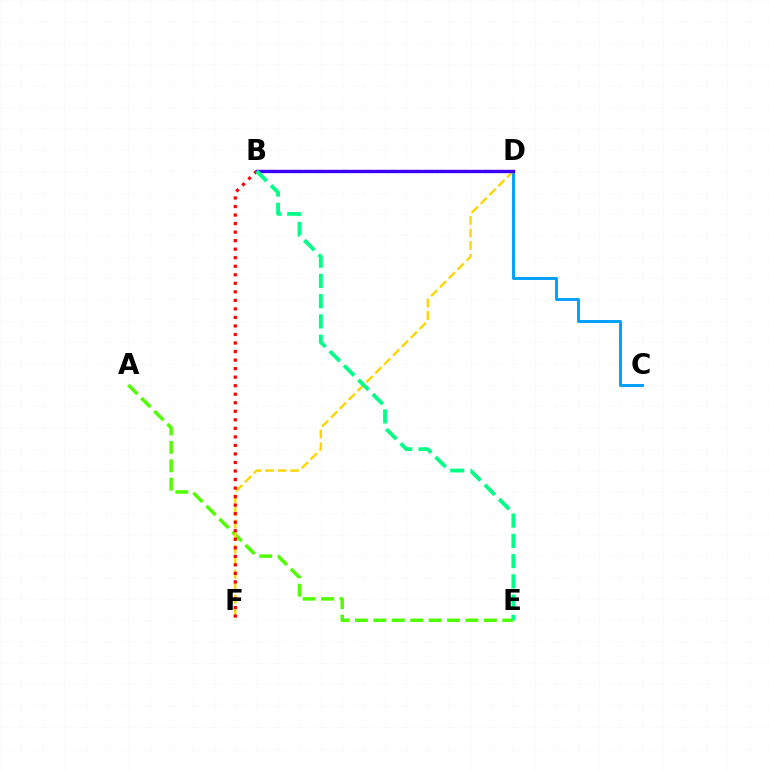{('B', 'D'): [{'color': '#ff00ed', 'line_style': 'dashed', 'thickness': 1.63}, {'color': '#3700ff', 'line_style': 'solid', 'thickness': 2.39}], ('A', 'E'): [{'color': '#4fff00', 'line_style': 'dashed', 'thickness': 2.5}], ('C', 'D'): [{'color': '#009eff', 'line_style': 'solid', 'thickness': 2.1}], ('D', 'F'): [{'color': '#ffd500', 'line_style': 'dashed', 'thickness': 1.7}], ('B', 'F'): [{'color': '#ff0000', 'line_style': 'dotted', 'thickness': 2.32}], ('B', 'E'): [{'color': '#00ff86', 'line_style': 'dashed', 'thickness': 2.75}]}